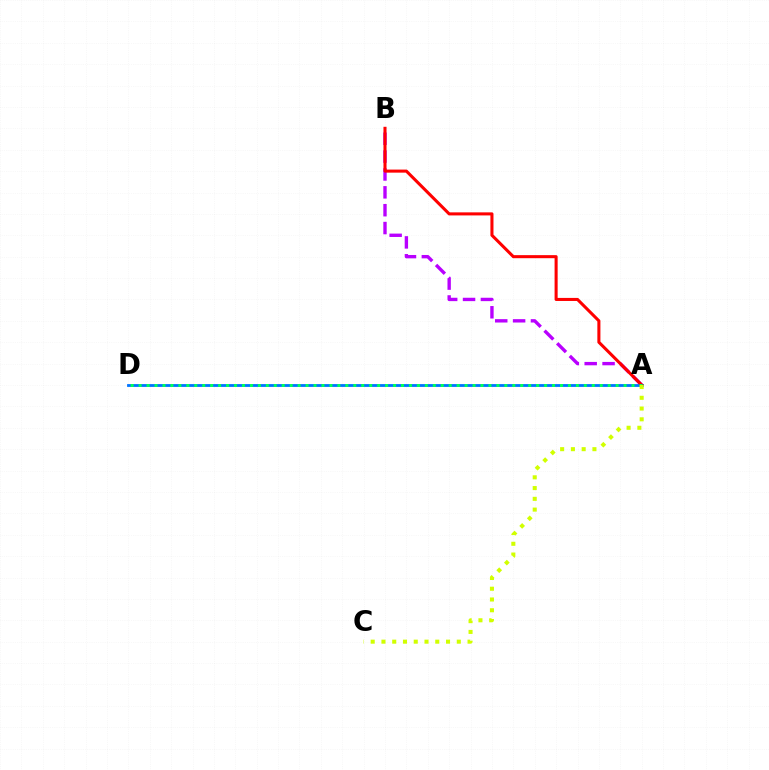{('A', 'B'): [{'color': '#b900ff', 'line_style': 'dashed', 'thickness': 2.43}, {'color': '#ff0000', 'line_style': 'solid', 'thickness': 2.2}], ('A', 'D'): [{'color': '#0074ff', 'line_style': 'solid', 'thickness': 2.02}, {'color': '#00ff5c', 'line_style': 'dotted', 'thickness': 2.16}], ('A', 'C'): [{'color': '#d1ff00', 'line_style': 'dotted', 'thickness': 2.92}]}